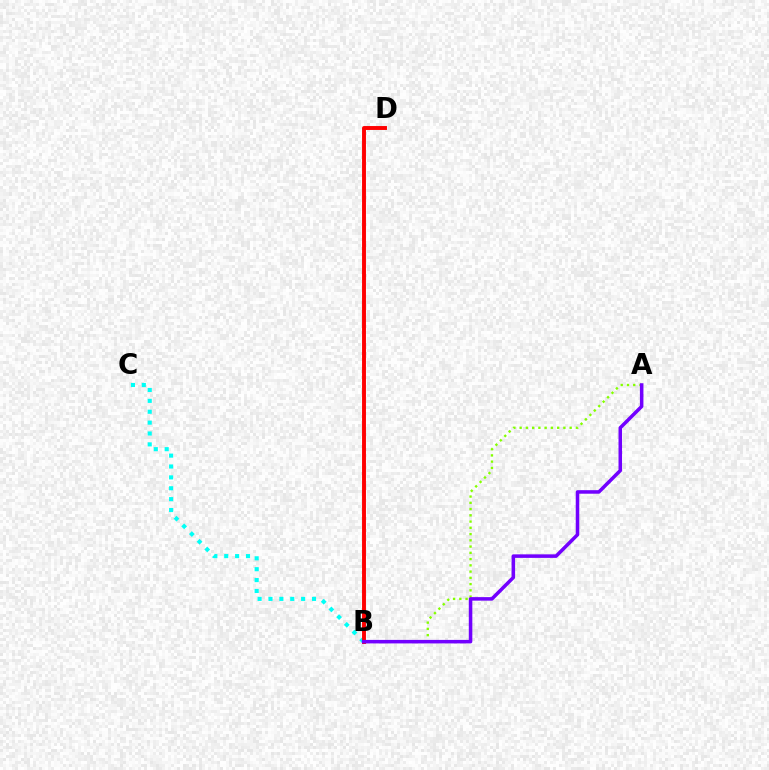{('B', 'C'): [{'color': '#00fff6', 'line_style': 'dotted', 'thickness': 2.96}], ('B', 'D'): [{'color': '#ff0000', 'line_style': 'solid', 'thickness': 2.82}], ('A', 'B'): [{'color': '#84ff00', 'line_style': 'dotted', 'thickness': 1.7}, {'color': '#7200ff', 'line_style': 'solid', 'thickness': 2.54}]}